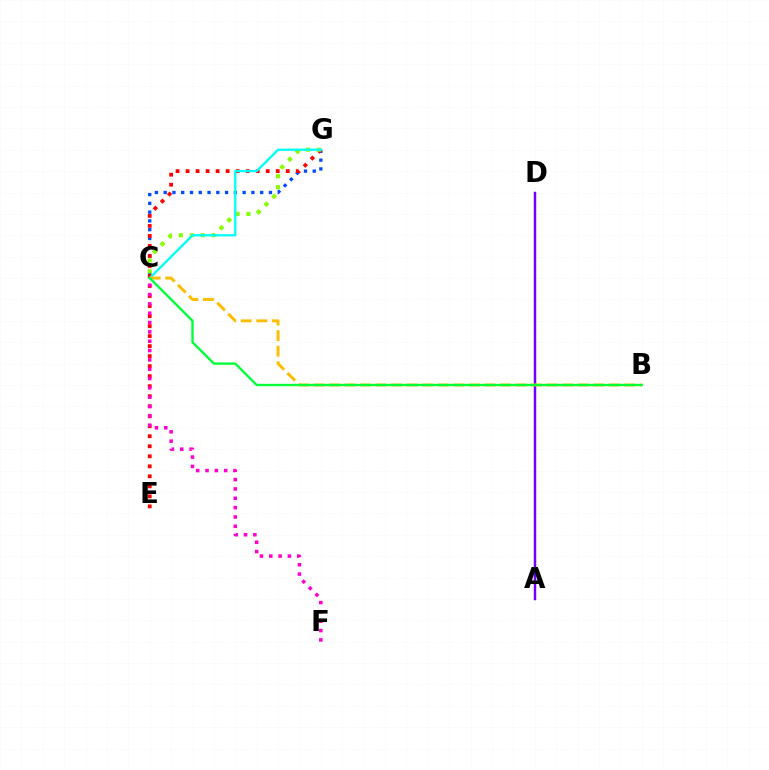{('C', 'G'): [{'color': '#004bff', 'line_style': 'dotted', 'thickness': 2.38}, {'color': '#84ff00', 'line_style': 'dotted', 'thickness': 2.97}, {'color': '#00fff6', 'line_style': 'solid', 'thickness': 1.66}], ('A', 'D'): [{'color': '#7200ff', 'line_style': 'solid', 'thickness': 1.79}], ('E', 'G'): [{'color': '#ff0000', 'line_style': 'dotted', 'thickness': 2.72}], ('B', 'C'): [{'color': '#ffbd00', 'line_style': 'dashed', 'thickness': 2.11}, {'color': '#00ff39', 'line_style': 'solid', 'thickness': 1.7}], ('C', 'F'): [{'color': '#ff00cf', 'line_style': 'dotted', 'thickness': 2.54}]}